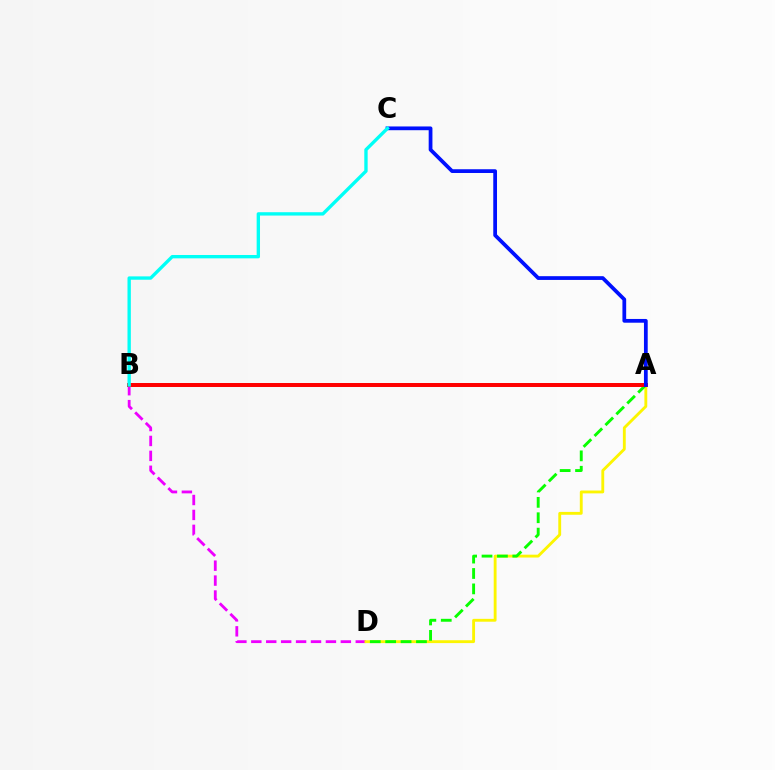{('B', 'D'): [{'color': '#ee00ff', 'line_style': 'dashed', 'thickness': 2.03}], ('A', 'D'): [{'color': '#fcf500', 'line_style': 'solid', 'thickness': 2.06}, {'color': '#08ff00', 'line_style': 'dashed', 'thickness': 2.09}], ('A', 'B'): [{'color': '#ff0000', 'line_style': 'solid', 'thickness': 2.86}], ('A', 'C'): [{'color': '#0010ff', 'line_style': 'solid', 'thickness': 2.7}], ('B', 'C'): [{'color': '#00fff6', 'line_style': 'solid', 'thickness': 2.41}]}